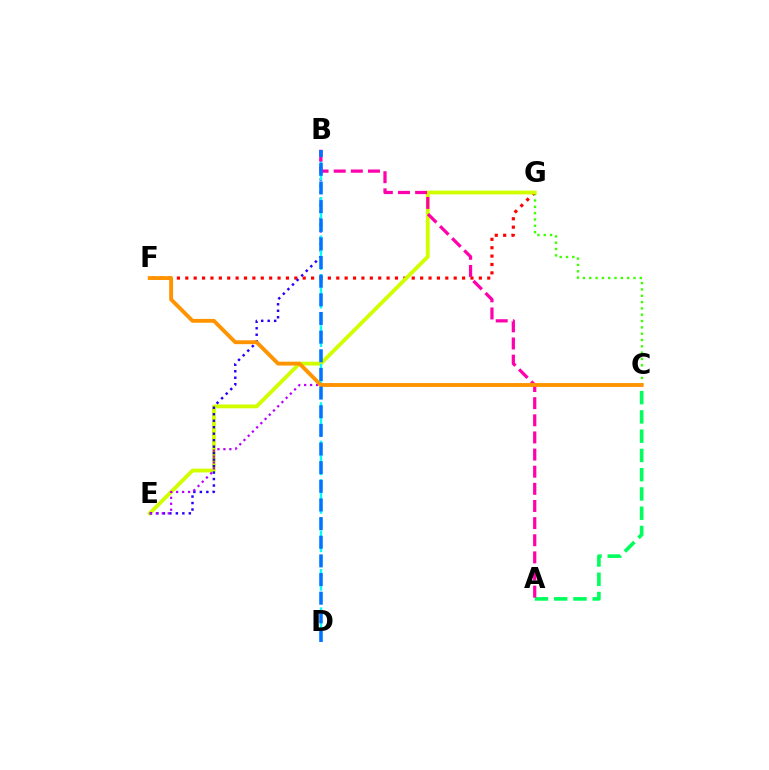{('C', 'G'): [{'color': '#3dff00', 'line_style': 'dotted', 'thickness': 1.72}], ('F', 'G'): [{'color': '#ff0000', 'line_style': 'dotted', 'thickness': 2.28}], ('E', 'G'): [{'color': '#d1ff00', 'line_style': 'solid', 'thickness': 2.76}], ('B', 'E'): [{'color': '#2500ff', 'line_style': 'dotted', 'thickness': 1.76}], ('C', 'E'): [{'color': '#b900ff', 'line_style': 'dotted', 'thickness': 1.62}], ('A', 'C'): [{'color': '#00ff5c', 'line_style': 'dashed', 'thickness': 2.62}], ('B', 'D'): [{'color': '#00fff6', 'line_style': 'dashed', 'thickness': 1.74}, {'color': '#0074ff', 'line_style': 'dashed', 'thickness': 2.53}], ('A', 'B'): [{'color': '#ff00ac', 'line_style': 'dashed', 'thickness': 2.33}], ('C', 'F'): [{'color': '#ff9400', 'line_style': 'solid', 'thickness': 2.78}]}